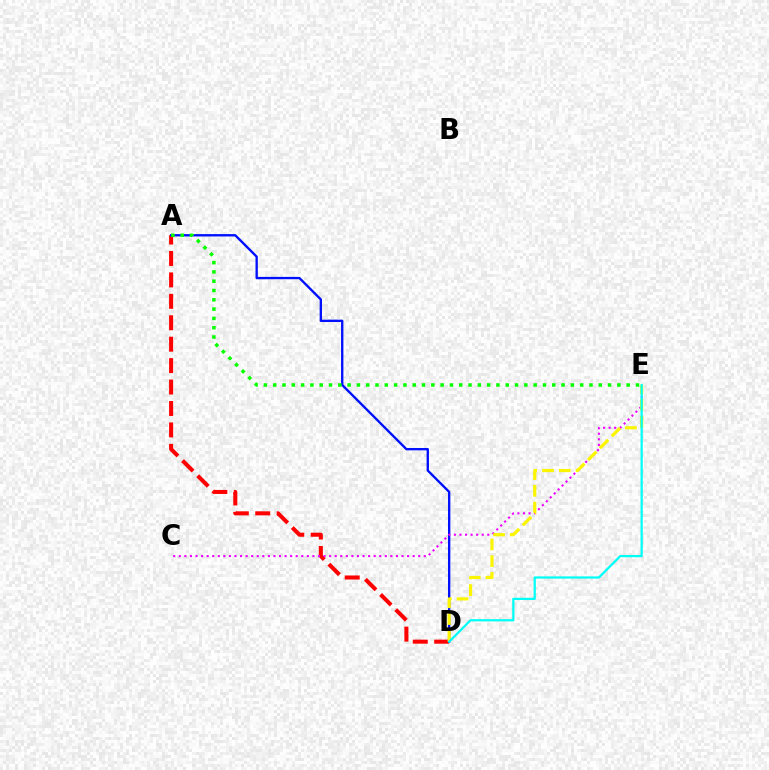{('A', 'D'): [{'color': '#ff0000', 'line_style': 'dashed', 'thickness': 2.91}, {'color': '#0010ff', 'line_style': 'solid', 'thickness': 1.69}], ('A', 'E'): [{'color': '#08ff00', 'line_style': 'dotted', 'thickness': 2.53}], ('C', 'E'): [{'color': '#ee00ff', 'line_style': 'dotted', 'thickness': 1.51}], ('D', 'E'): [{'color': '#fcf500', 'line_style': 'dashed', 'thickness': 2.28}, {'color': '#00fff6', 'line_style': 'solid', 'thickness': 1.61}]}